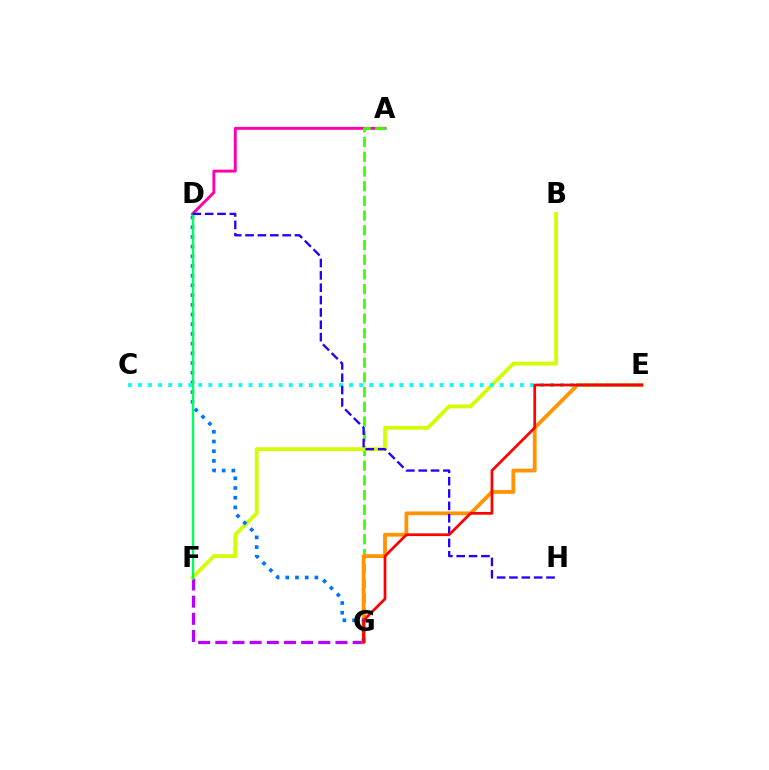{('A', 'D'): [{'color': '#ff00ac', 'line_style': 'solid', 'thickness': 2.1}], ('F', 'G'): [{'color': '#b900ff', 'line_style': 'dashed', 'thickness': 2.33}], ('A', 'G'): [{'color': '#3dff00', 'line_style': 'dashed', 'thickness': 2.0}], ('B', 'F'): [{'color': '#d1ff00', 'line_style': 'solid', 'thickness': 2.72}], ('E', 'G'): [{'color': '#ff9400', 'line_style': 'solid', 'thickness': 2.73}, {'color': '#ff0000', 'line_style': 'solid', 'thickness': 1.96}], ('D', 'G'): [{'color': '#0074ff', 'line_style': 'dotted', 'thickness': 2.64}], ('D', 'F'): [{'color': '#00ff5c', 'line_style': 'solid', 'thickness': 1.7}], ('C', 'E'): [{'color': '#00fff6', 'line_style': 'dotted', 'thickness': 2.73}], ('D', 'H'): [{'color': '#2500ff', 'line_style': 'dashed', 'thickness': 1.68}]}